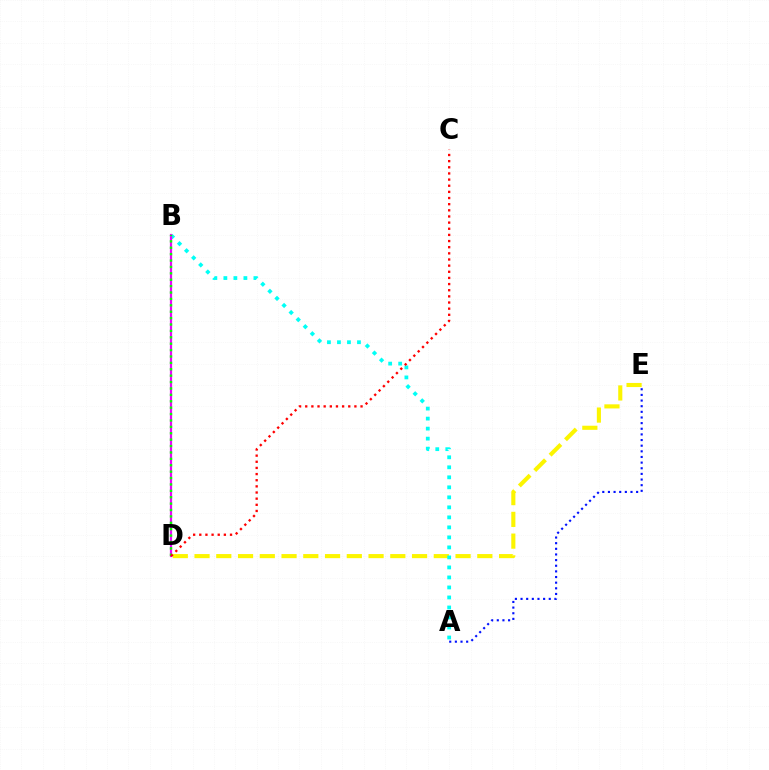{('D', 'E'): [{'color': '#fcf500', 'line_style': 'dashed', 'thickness': 2.96}], ('A', 'B'): [{'color': '#00fff6', 'line_style': 'dotted', 'thickness': 2.72}], ('B', 'D'): [{'color': '#ee00ff', 'line_style': 'solid', 'thickness': 1.6}, {'color': '#08ff00', 'line_style': 'dotted', 'thickness': 1.74}], ('A', 'E'): [{'color': '#0010ff', 'line_style': 'dotted', 'thickness': 1.53}], ('C', 'D'): [{'color': '#ff0000', 'line_style': 'dotted', 'thickness': 1.67}]}